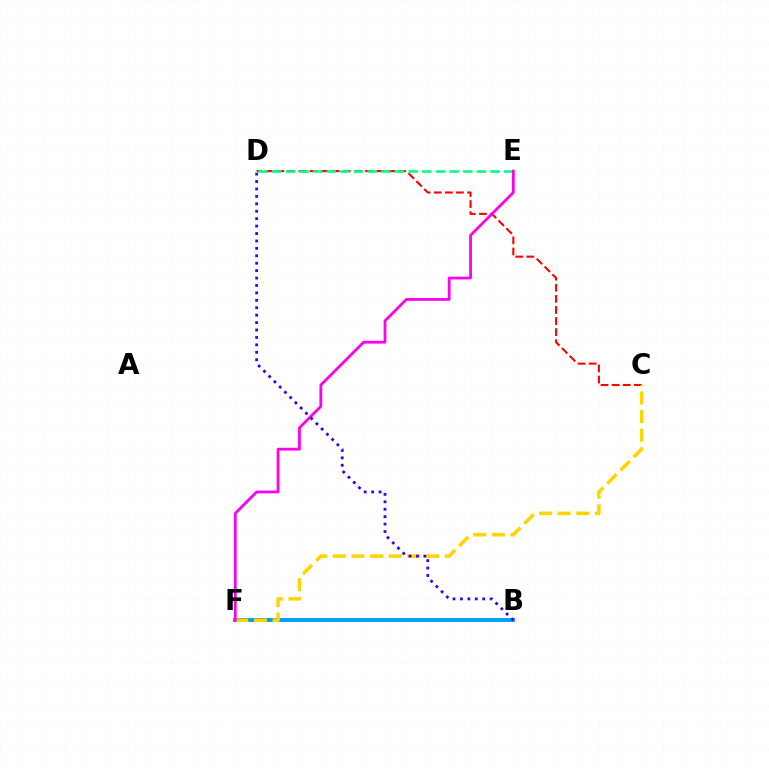{('B', 'F'): [{'color': '#4fff00', 'line_style': 'dashed', 'thickness': 1.69}, {'color': '#009eff', 'line_style': 'solid', 'thickness': 2.81}], ('C', 'D'): [{'color': '#ff0000', 'line_style': 'dashed', 'thickness': 1.51}], ('D', 'E'): [{'color': '#00ff86', 'line_style': 'dashed', 'thickness': 1.85}], ('C', 'F'): [{'color': '#ffd500', 'line_style': 'dashed', 'thickness': 2.53}], ('E', 'F'): [{'color': '#ff00ed', 'line_style': 'solid', 'thickness': 2.0}], ('B', 'D'): [{'color': '#3700ff', 'line_style': 'dotted', 'thickness': 2.02}]}